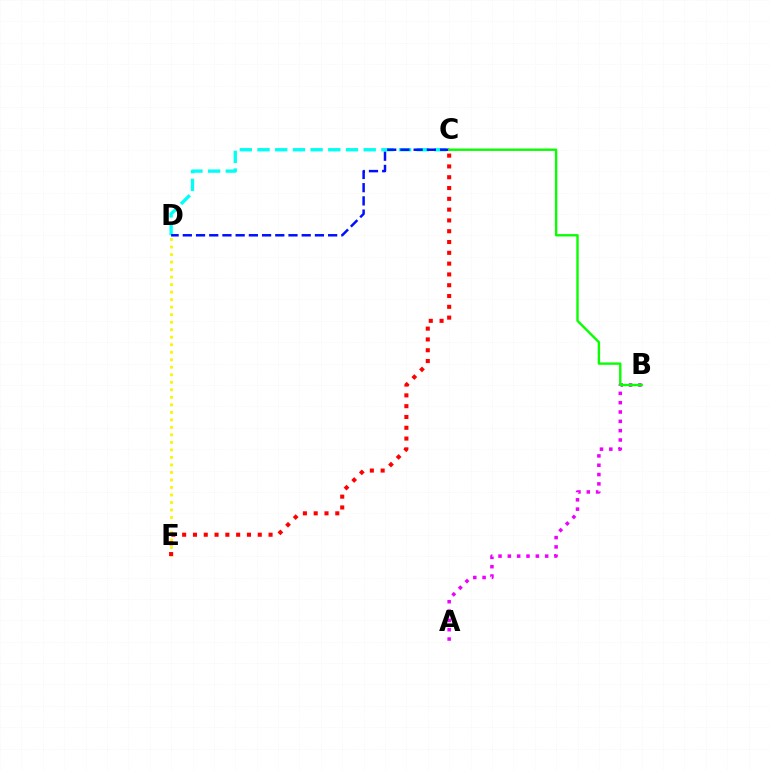{('A', 'B'): [{'color': '#ee00ff', 'line_style': 'dotted', 'thickness': 2.53}], ('C', 'D'): [{'color': '#00fff6', 'line_style': 'dashed', 'thickness': 2.4}, {'color': '#0010ff', 'line_style': 'dashed', 'thickness': 1.79}], ('D', 'E'): [{'color': '#fcf500', 'line_style': 'dotted', 'thickness': 2.04}], ('C', 'E'): [{'color': '#ff0000', 'line_style': 'dotted', 'thickness': 2.93}], ('B', 'C'): [{'color': '#08ff00', 'line_style': 'solid', 'thickness': 1.71}]}